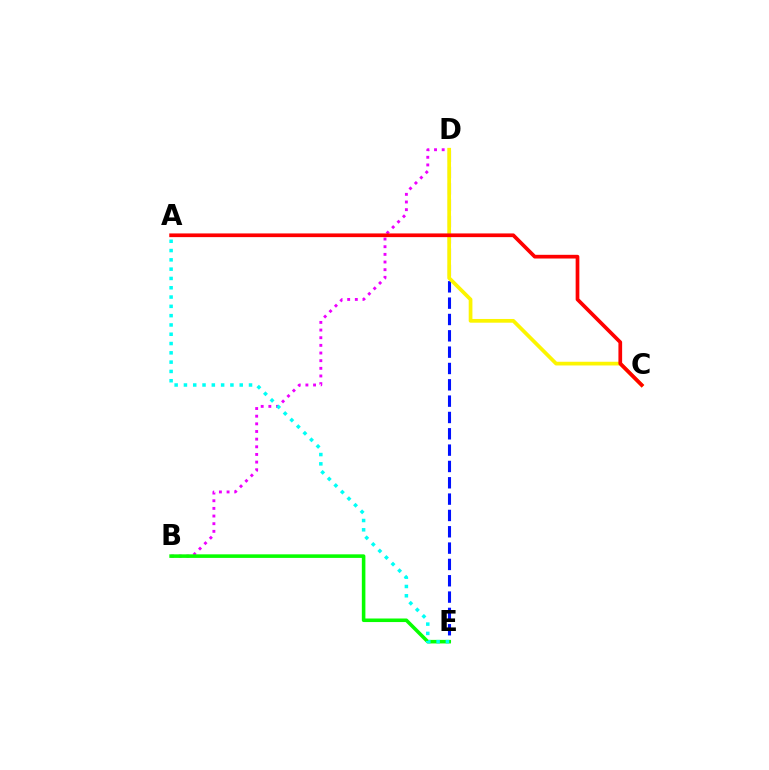{('B', 'D'): [{'color': '#ee00ff', 'line_style': 'dotted', 'thickness': 2.08}], ('D', 'E'): [{'color': '#0010ff', 'line_style': 'dashed', 'thickness': 2.22}], ('C', 'D'): [{'color': '#fcf500', 'line_style': 'solid', 'thickness': 2.68}], ('B', 'E'): [{'color': '#08ff00', 'line_style': 'solid', 'thickness': 2.57}], ('A', 'C'): [{'color': '#ff0000', 'line_style': 'solid', 'thickness': 2.67}], ('A', 'E'): [{'color': '#00fff6', 'line_style': 'dotted', 'thickness': 2.53}]}